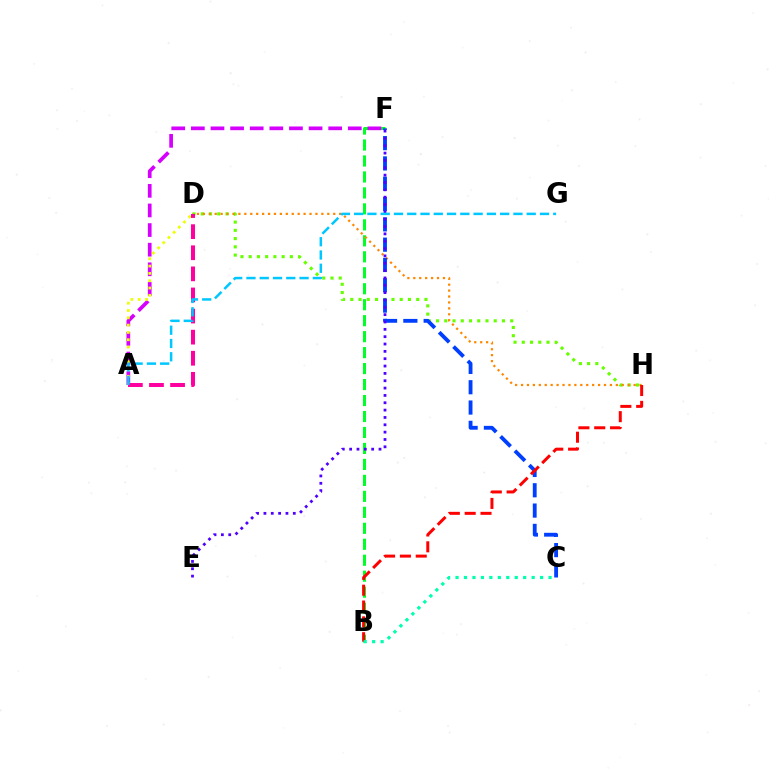{('B', 'F'): [{'color': '#00ff27', 'line_style': 'dashed', 'thickness': 2.17}], ('A', 'F'): [{'color': '#d600ff', 'line_style': 'dashed', 'thickness': 2.67}], ('A', 'D'): [{'color': '#eeff00', 'line_style': 'dotted', 'thickness': 1.99}, {'color': '#ff00a0', 'line_style': 'dashed', 'thickness': 2.87}], ('D', 'H'): [{'color': '#66ff00', 'line_style': 'dotted', 'thickness': 2.24}, {'color': '#ff8800', 'line_style': 'dotted', 'thickness': 1.61}], ('C', 'F'): [{'color': '#003fff', 'line_style': 'dashed', 'thickness': 2.76}], ('E', 'F'): [{'color': '#4f00ff', 'line_style': 'dotted', 'thickness': 1.99}], ('B', 'H'): [{'color': '#ff0000', 'line_style': 'dashed', 'thickness': 2.15}], ('B', 'C'): [{'color': '#00ffaf', 'line_style': 'dotted', 'thickness': 2.3}], ('A', 'G'): [{'color': '#00c7ff', 'line_style': 'dashed', 'thickness': 1.8}]}